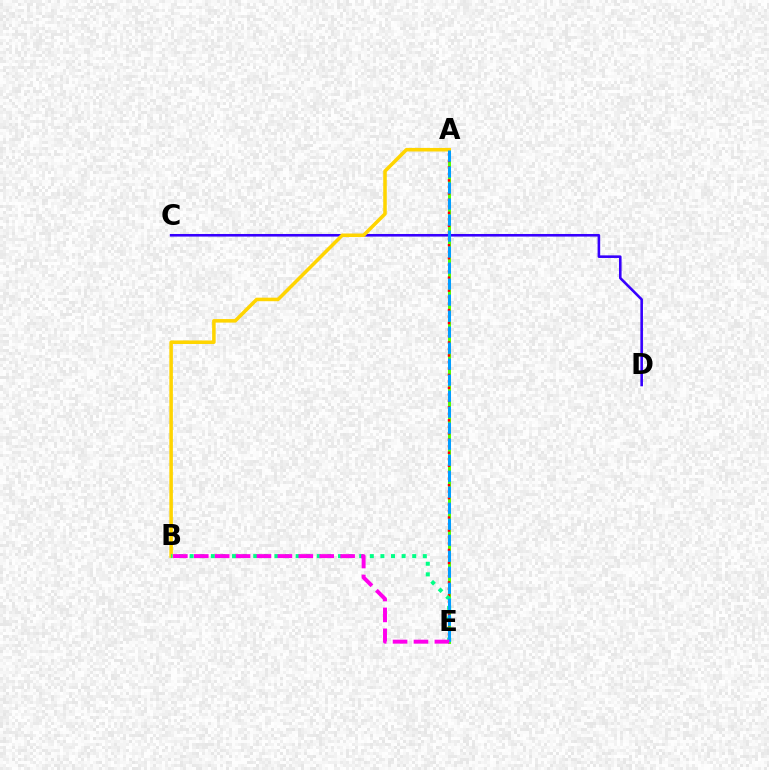{('C', 'D'): [{'color': '#3700ff', 'line_style': 'solid', 'thickness': 1.87}], ('A', 'E'): [{'color': '#4fff00', 'line_style': 'solid', 'thickness': 2.13}, {'color': '#ff0000', 'line_style': 'dotted', 'thickness': 1.76}, {'color': '#009eff', 'line_style': 'dashed', 'thickness': 2.17}], ('A', 'B'): [{'color': '#ffd500', 'line_style': 'solid', 'thickness': 2.55}], ('B', 'E'): [{'color': '#00ff86', 'line_style': 'dotted', 'thickness': 2.88}, {'color': '#ff00ed', 'line_style': 'dashed', 'thickness': 2.84}]}